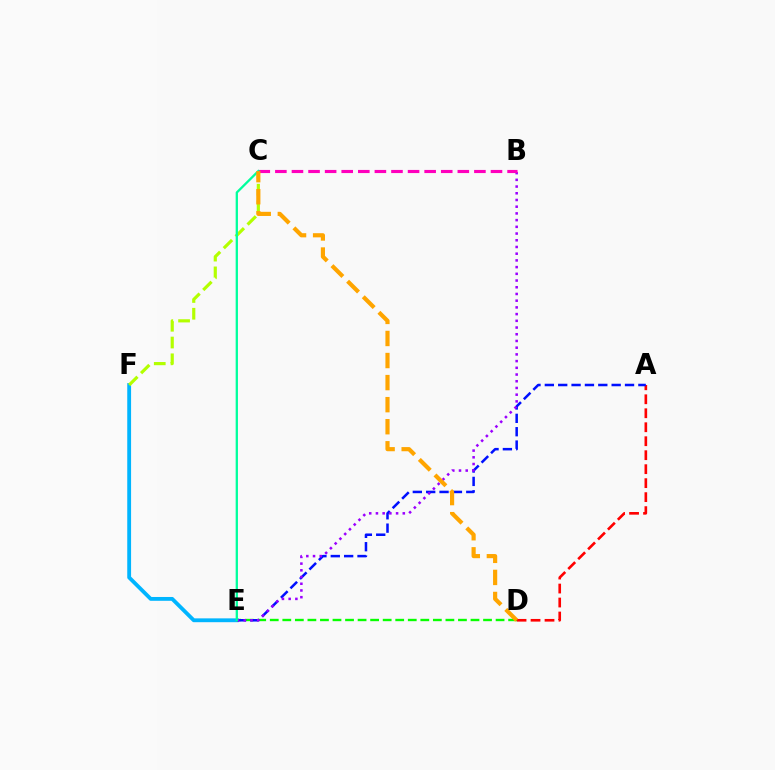{('E', 'F'): [{'color': '#00b5ff', 'line_style': 'solid', 'thickness': 2.76}], ('D', 'E'): [{'color': '#08ff00', 'line_style': 'dashed', 'thickness': 1.7}], ('A', 'D'): [{'color': '#ff0000', 'line_style': 'dashed', 'thickness': 1.9}], ('C', 'F'): [{'color': '#b3ff00', 'line_style': 'dashed', 'thickness': 2.28}], ('A', 'E'): [{'color': '#0010ff', 'line_style': 'dashed', 'thickness': 1.82}], ('B', 'E'): [{'color': '#9b00ff', 'line_style': 'dotted', 'thickness': 1.82}], ('B', 'C'): [{'color': '#ff00bd', 'line_style': 'dashed', 'thickness': 2.25}], ('C', 'E'): [{'color': '#00ff9d', 'line_style': 'solid', 'thickness': 1.65}], ('C', 'D'): [{'color': '#ffa500', 'line_style': 'dashed', 'thickness': 3.0}]}